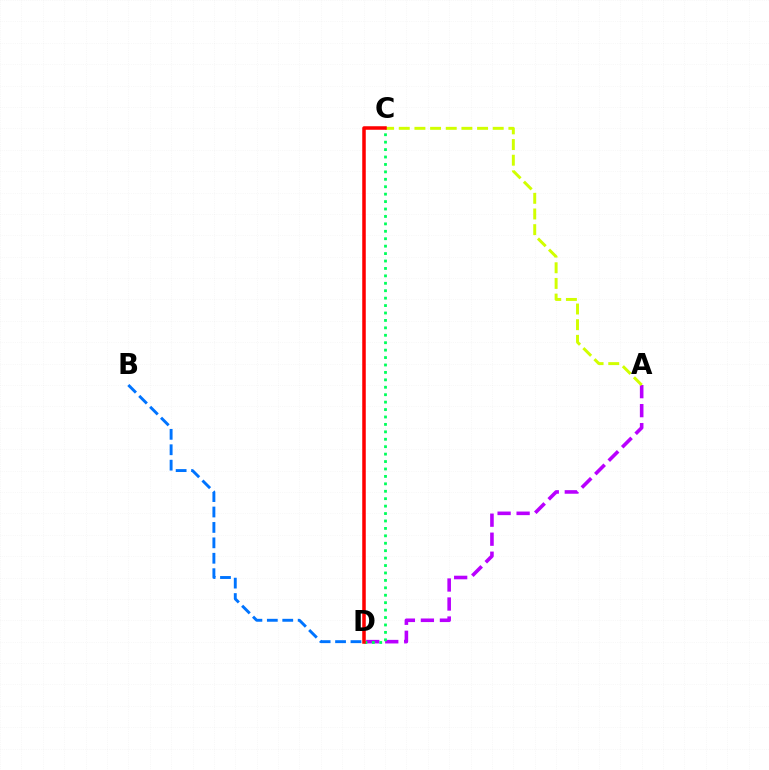{('A', 'D'): [{'color': '#b900ff', 'line_style': 'dashed', 'thickness': 2.58}], ('B', 'D'): [{'color': '#0074ff', 'line_style': 'dashed', 'thickness': 2.09}], ('C', 'D'): [{'color': '#00ff5c', 'line_style': 'dotted', 'thickness': 2.02}, {'color': '#ff0000', 'line_style': 'solid', 'thickness': 2.54}], ('A', 'C'): [{'color': '#d1ff00', 'line_style': 'dashed', 'thickness': 2.13}]}